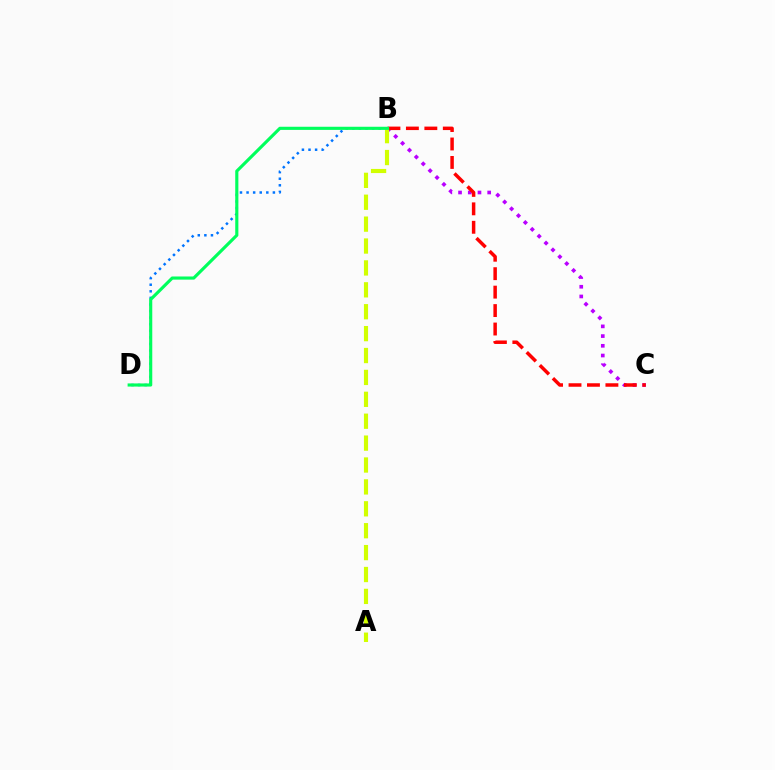{('B', 'C'): [{'color': '#b900ff', 'line_style': 'dotted', 'thickness': 2.64}, {'color': '#ff0000', 'line_style': 'dashed', 'thickness': 2.51}], ('B', 'D'): [{'color': '#0074ff', 'line_style': 'dotted', 'thickness': 1.79}, {'color': '#00ff5c', 'line_style': 'solid', 'thickness': 2.26}], ('A', 'B'): [{'color': '#d1ff00', 'line_style': 'dashed', 'thickness': 2.97}]}